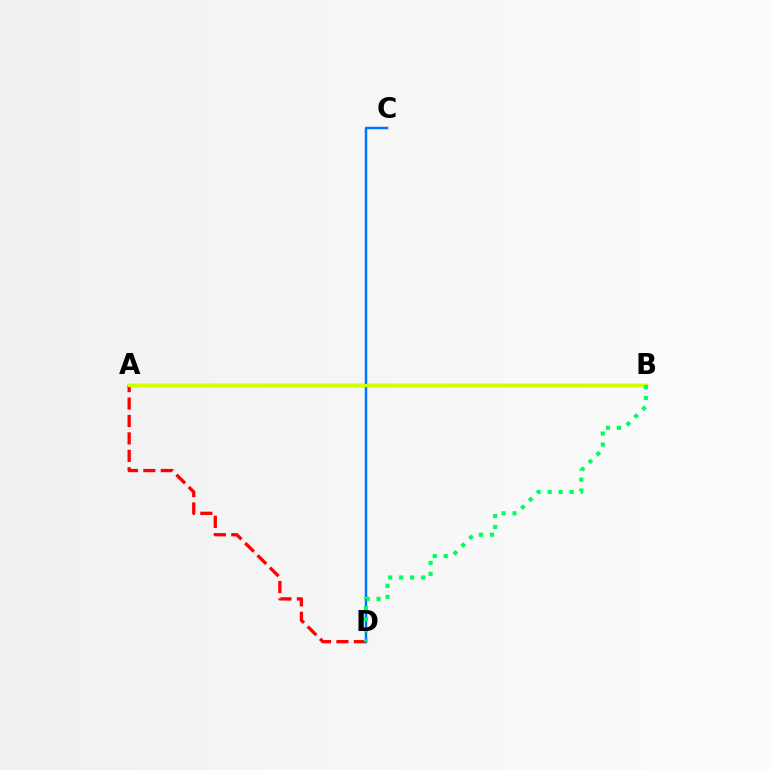{('A', 'D'): [{'color': '#ff0000', 'line_style': 'dashed', 'thickness': 2.37}], ('C', 'D'): [{'color': '#0074ff', 'line_style': 'solid', 'thickness': 1.78}], ('A', 'B'): [{'color': '#b900ff', 'line_style': 'solid', 'thickness': 2.29}, {'color': '#d1ff00', 'line_style': 'solid', 'thickness': 2.36}], ('B', 'D'): [{'color': '#00ff5c', 'line_style': 'dotted', 'thickness': 2.99}]}